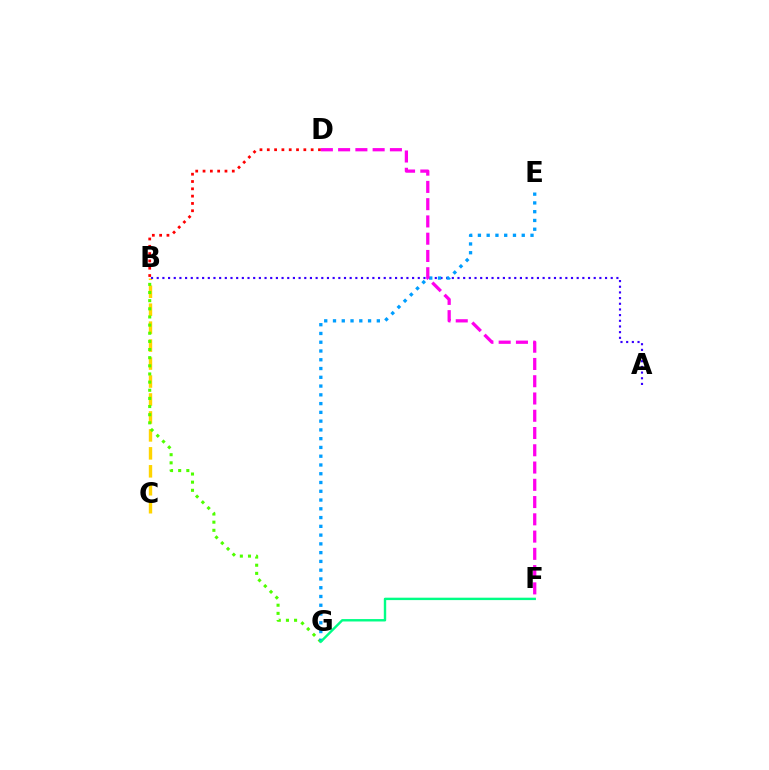{('B', 'C'): [{'color': '#ffd500', 'line_style': 'dashed', 'thickness': 2.44}], ('A', 'B'): [{'color': '#3700ff', 'line_style': 'dotted', 'thickness': 1.54}], ('B', 'G'): [{'color': '#4fff00', 'line_style': 'dotted', 'thickness': 2.21}], ('B', 'D'): [{'color': '#ff0000', 'line_style': 'dotted', 'thickness': 1.99}], ('E', 'G'): [{'color': '#009eff', 'line_style': 'dotted', 'thickness': 2.38}], ('F', 'G'): [{'color': '#00ff86', 'line_style': 'solid', 'thickness': 1.73}], ('D', 'F'): [{'color': '#ff00ed', 'line_style': 'dashed', 'thickness': 2.35}]}